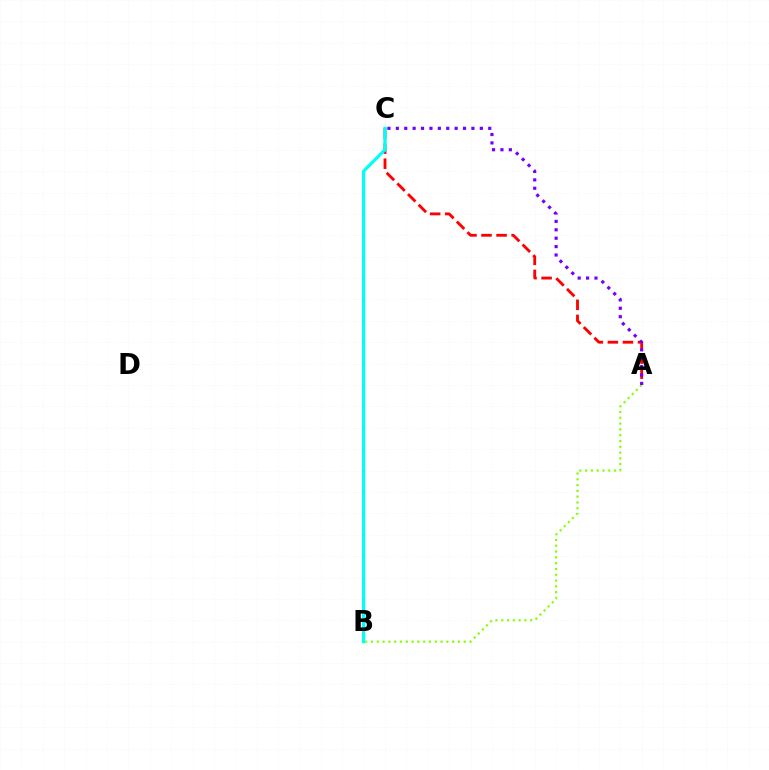{('A', 'C'): [{'color': '#ff0000', 'line_style': 'dashed', 'thickness': 2.05}, {'color': '#7200ff', 'line_style': 'dotted', 'thickness': 2.28}], ('A', 'B'): [{'color': '#84ff00', 'line_style': 'dotted', 'thickness': 1.57}], ('B', 'C'): [{'color': '#00fff6', 'line_style': 'solid', 'thickness': 2.33}]}